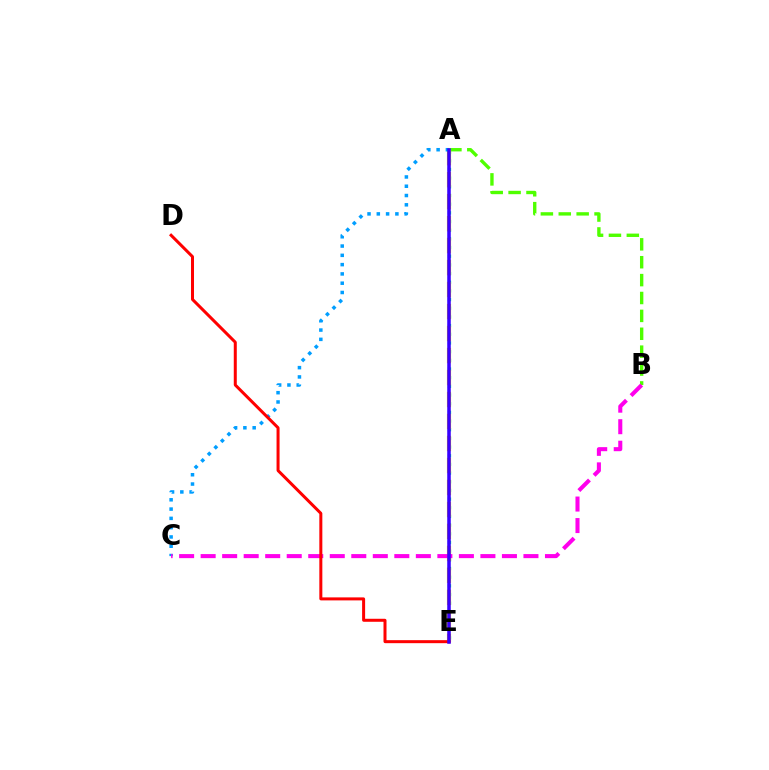{('A', 'E'): [{'color': '#00ff86', 'line_style': 'dotted', 'thickness': 2.36}, {'color': '#ffd500', 'line_style': 'dashed', 'thickness': 2.99}, {'color': '#3700ff', 'line_style': 'solid', 'thickness': 2.54}], ('A', 'B'): [{'color': '#4fff00', 'line_style': 'dashed', 'thickness': 2.43}], ('A', 'C'): [{'color': '#009eff', 'line_style': 'dotted', 'thickness': 2.52}], ('B', 'C'): [{'color': '#ff00ed', 'line_style': 'dashed', 'thickness': 2.92}], ('D', 'E'): [{'color': '#ff0000', 'line_style': 'solid', 'thickness': 2.17}]}